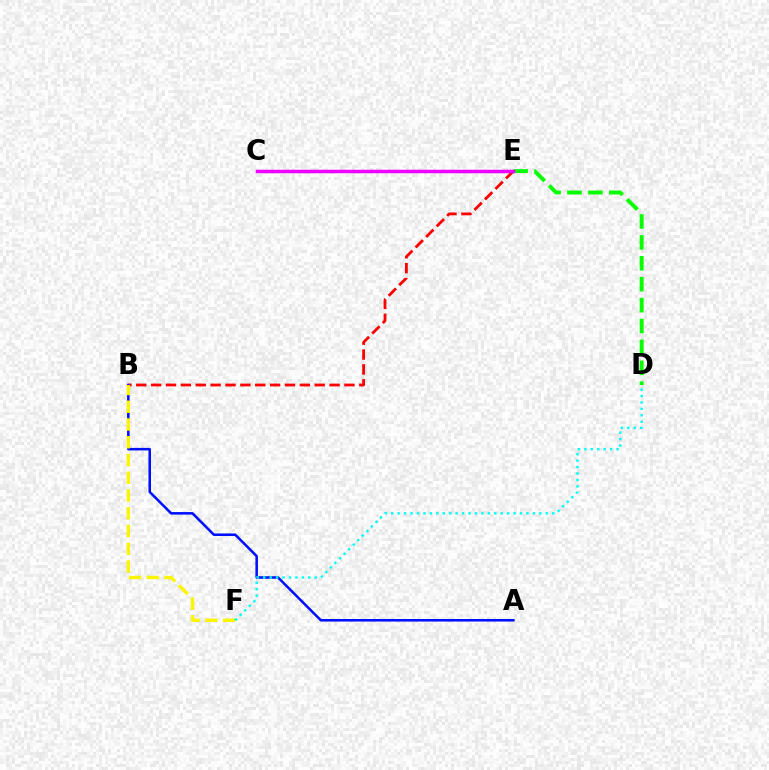{('B', 'E'): [{'color': '#ff0000', 'line_style': 'dashed', 'thickness': 2.02}], ('A', 'B'): [{'color': '#0010ff', 'line_style': 'solid', 'thickness': 1.83}], ('D', 'E'): [{'color': '#08ff00', 'line_style': 'dashed', 'thickness': 2.84}], ('C', 'E'): [{'color': '#ee00ff', 'line_style': 'solid', 'thickness': 2.51}], ('B', 'F'): [{'color': '#fcf500', 'line_style': 'dashed', 'thickness': 2.41}], ('D', 'F'): [{'color': '#00fff6', 'line_style': 'dotted', 'thickness': 1.75}]}